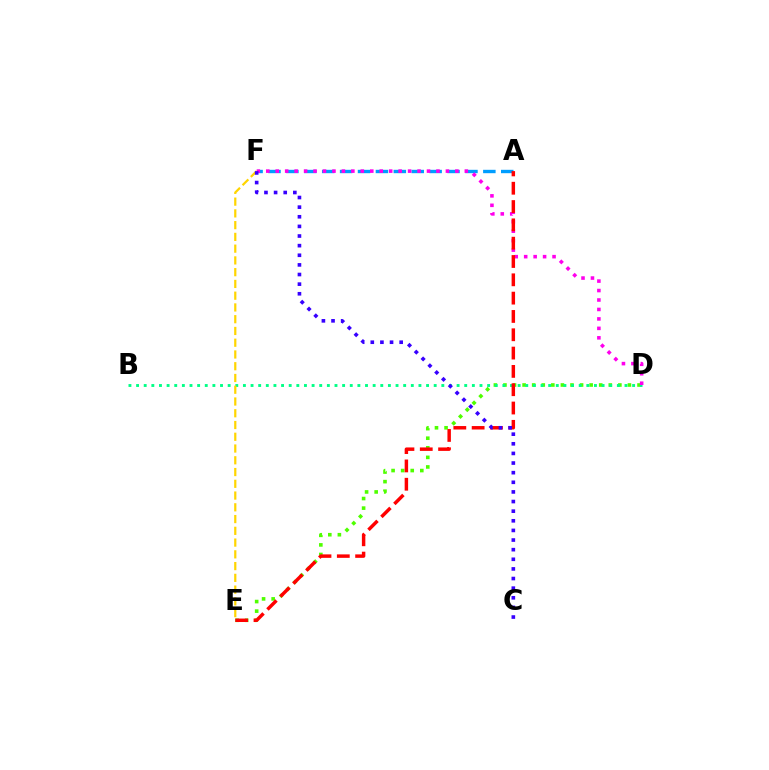{('D', 'E'): [{'color': '#4fff00', 'line_style': 'dotted', 'thickness': 2.6}], ('A', 'F'): [{'color': '#009eff', 'line_style': 'dashed', 'thickness': 2.43}], ('B', 'D'): [{'color': '#00ff86', 'line_style': 'dotted', 'thickness': 2.07}], ('D', 'F'): [{'color': '#ff00ed', 'line_style': 'dotted', 'thickness': 2.57}], ('A', 'E'): [{'color': '#ff0000', 'line_style': 'dashed', 'thickness': 2.49}], ('E', 'F'): [{'color': '#ffd500', 'line_style': 'dashed', 'thickness': 1.6}], ('C', 'F'): [{'color': '#3700ff', 'line_style': 'dotted', 'thickness': 2.62}]}